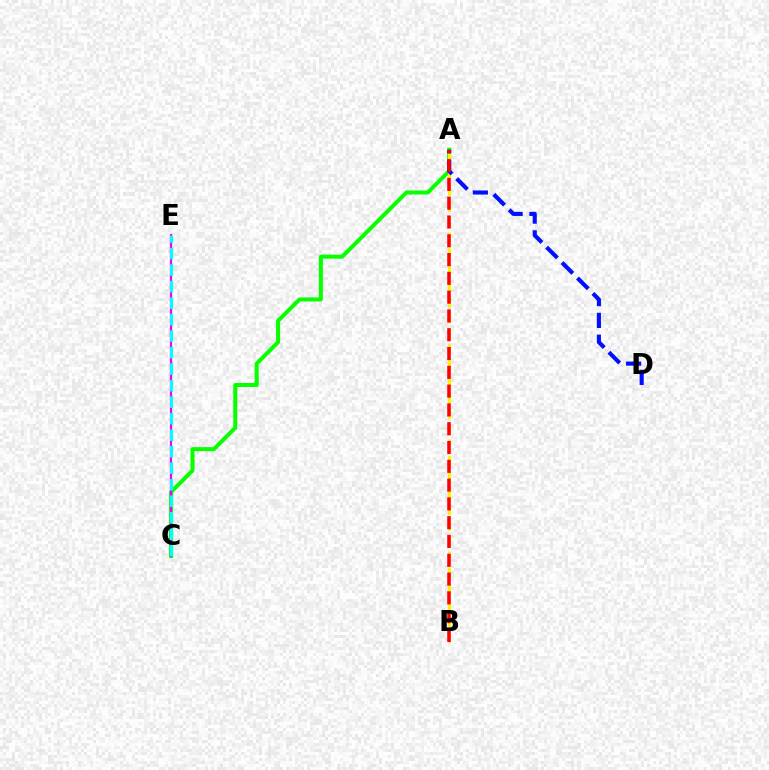{('A', 'C'): [{'color': '#08ff00', 'line_style': 'solid', 'thickness': 2.89}], ('A', 'B'): [{'color': '#fcf500', 'line_style': 'dashed', 'thickness': 2.17}, {'color': '#ff0000', 'line_style': 'dashed', 'thickness': 2.55}], ('C', 'E'): [{'color': '#ee00ff', 'line_style': 'solid', 'thickness': 1.61}, {'color': '#00fff6', 'line_style': 'dashed', 'thickness': 2.24}], ('A', 'D'): [{'color': '#0010ff', 'line_style': 'dashed', 'thickness': 2.96}]}